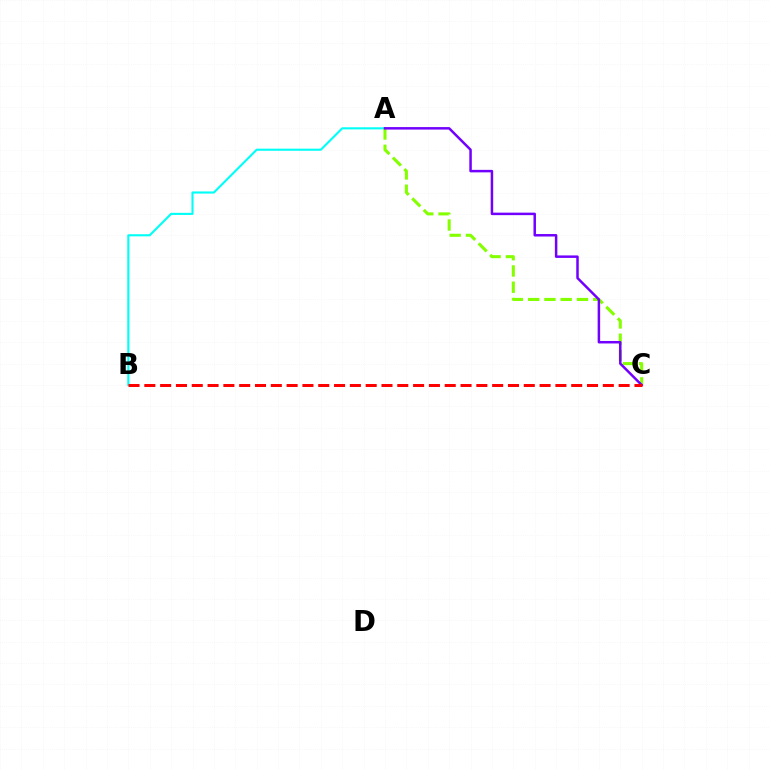{('A', 'B'): [{'color': '#00fff6', 'line_style': 'solid', 'thickness': 1.52}], ('A', 'C'): [{'color': '#84ff00', 'line_style': 'dashed', 'thickness': 2.21}, {'color': '#7200ff', 'line_style': 'solid', 'thickness': 1.8}], ('B', 'C'): [{'color': '#ff0000', 'line_style': 'dashed', 'thickness': 2.15}]}